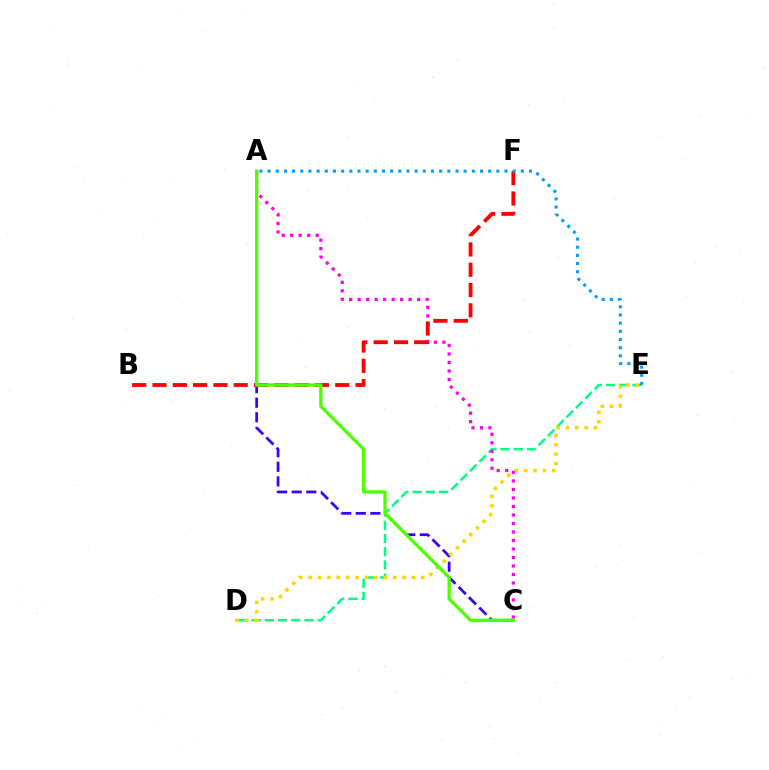{('A', 'C'): [{'color': '#3700ff', 'line_style': 'dashed', 'thickness': 1.98}, {'color': '#ff00ed', 'line_style': 'dotted', 'thickness': 2.31}, {'color': '#4fff00', 'line_style': 'solid', 'thickness': 2.39}], ('D', 'E'): [{'color': '#00ff86', 'line_style': 'dashed', 'thickness': 1.8}, {'color': '#ffd500', 'line_style': 'dotted', 'thickness': 2.55}], ('B', 'F'): [{'color': '#ff0000', 'line_style': 'dashed', 'thickness': 2.76}], ('A', 'E'): [{'color': '#009eff', 'line_style': 'dotted', 'thickness': 2.22}]}